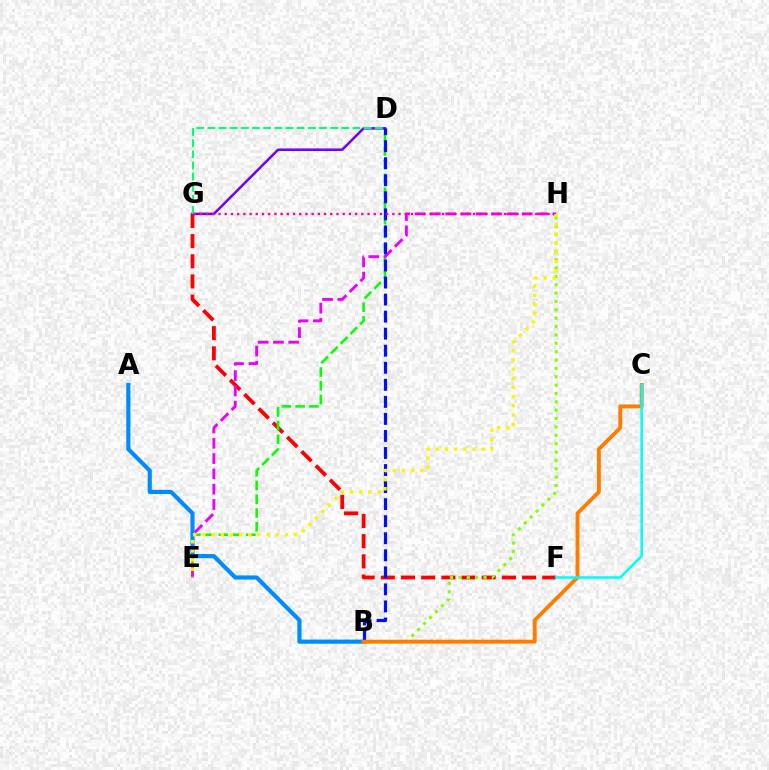{('F', 'G'): [{'color': '#ff0000', 'line_style': 'dashed', 'thickness': 2.74}], ('D', 'E'): [{'color': '#08ff00', 'line_style': 'dashed', 'thickness': 1.87}], ('E', 'H'): [{'color': '#ee00ff', 'line_style': 'dashed', 'thickness': 2.08}, {'color': '#fcf500', 'line_style': 'dotted', 'thickness': 2.5}], ('A', 'B'): [{'color': '#008cff', 'line_style': 'solid', 'thickness': 3.0}], ('D', 'G'): [{'color': '#7200ff', 'line_style': 'solid', 'thickness': 1.82}, {'color': '#00ff74', 'line_style': 'dashed', 'thickness': 1.52}], ('B', 'H'): [{'color': '#84ff00', 'line_style': 'dotted', 'thickness': 2.27}], ('B', 'D'): [{'color': '#0010ff', 'line_style': 'dashed', 'thickness': 2.32}], ('G', 'H'): [{'color': '#ff0094', 'line_style': 'dotted', 'thickness': 1.69}], ('B', 'C'): [{'color': '#ff7c00', 'line_style': 'solid', 'thickness': 2.8}], ('C', 'F'): [{'color': '#00fff6', 'line_style': 'solid', 'thickness': 1.84}]}